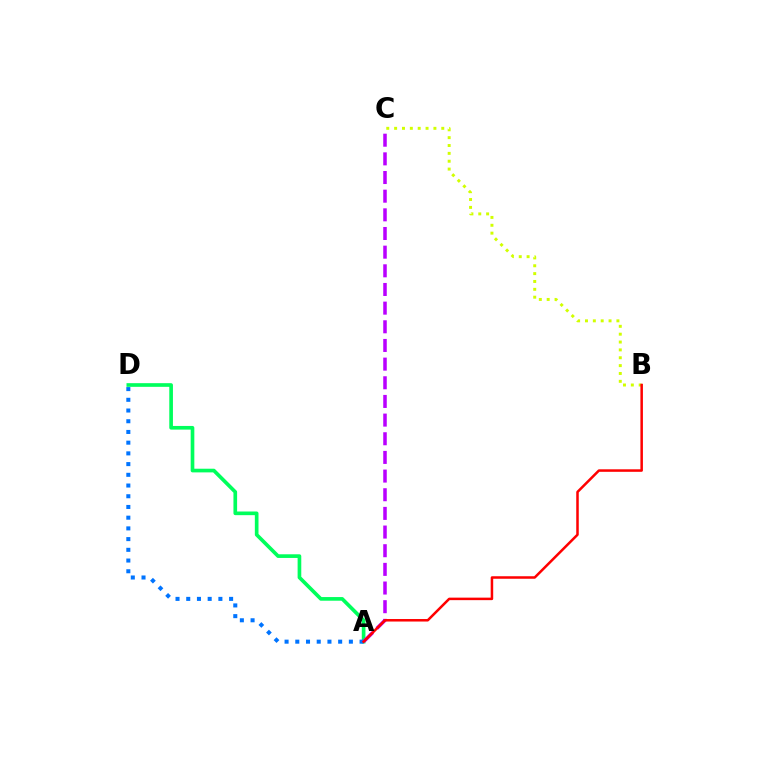{('A', 'D'): [{'color': '#00ff5c', 'line_style': 'solid', 'thickness': 2.64}, {'color': '#0074ff', 'line_style': 'dotted', 'thickness': 2.91}], ('B', 'C'): [{'color': '#d1ff00', 'line_style': 'dotted', 'thickness': 2.14}], ('A', 'C'): [{'color': '#b900ff', 'line_style': 'dashed', 'thickness': 2.53}], ('A', 'B'): [{'color': '#ff0000', 'line_style': 'solid', 'thickness': 1.81}]}